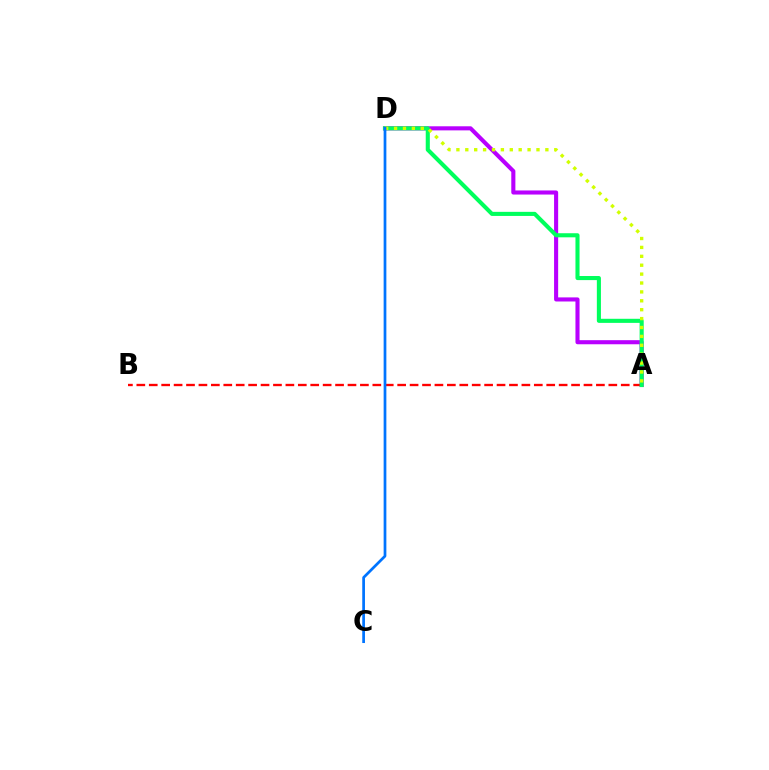{('A', 'D'): [{'color': '#b900ff', 'line_style': 'solid', 'thickness': 2.94}, {'color': '#00ff5c', 'line_style': 'solid', 'thickness': 2.94}, {'color': '#d1ff00', 'line_style': 'dotted', 'thickness': 2.42}], ('A', 'B'): [{'color': '#ff0000', 'line_style': 'dashed', 'thickness': 1.69}], ('C', 'D'): [{'color': '#0074ff', 'line_style': 'solid', 'thickness': 1.96}]}